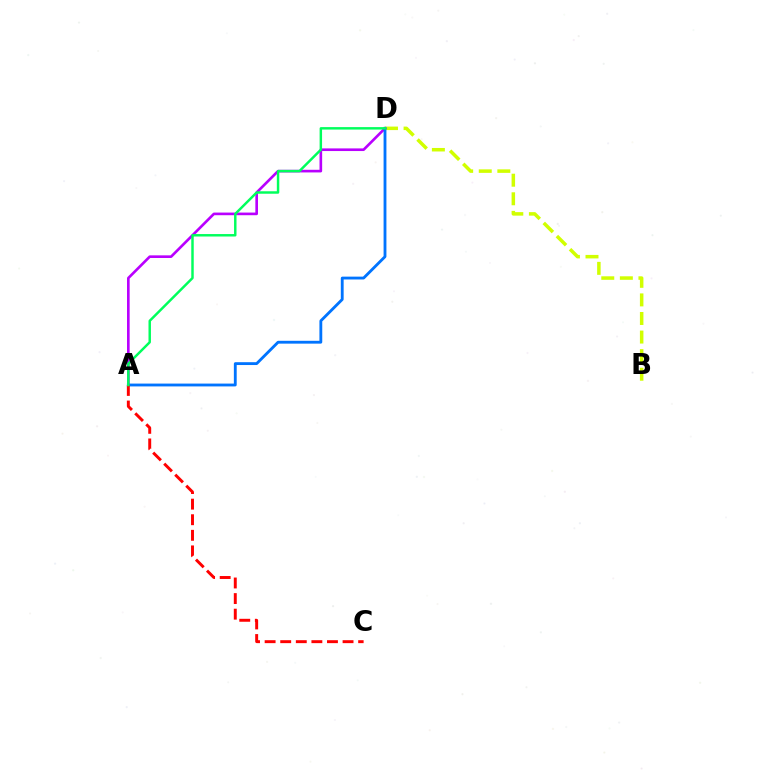{('B', 'D'): [{'color': '#d1ff00', 'line_style': 'dashed', 'thickness': 2.52}], ('A', 'D'): [{'color': '#b900ff', 'line_style': 'solid', 'thickness': 1.9}, {'color': '#0074ff', 'line_style': 'solid', 'thickness': 2.04}, {'color': '#00ff5c', 'line_style': 'solid', 'thickness': 1.77}], ('A', 'C'): [{'color': '#ff0000', 'line_style': 'dashed', 'thickness': 2.12}]}